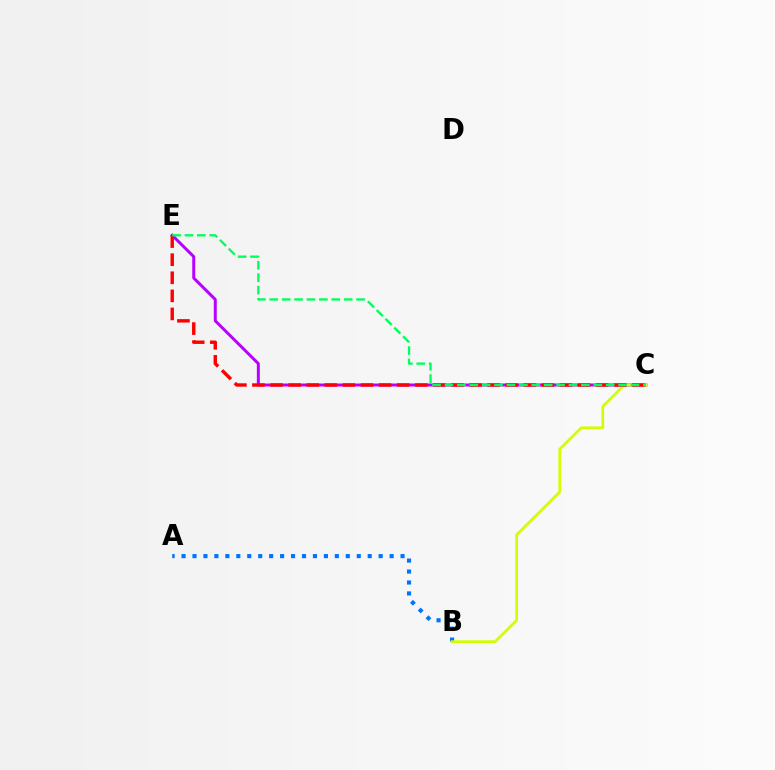{('A', 'B'): [{'color': '#0074ff', 'line_style': 'dotted', 'thickness': 2.98}], ('C', 'E'): [{'color': '#b900ff', 'line_style': 'solid', 'thickness': 2.14}, {'color': '#ff0000', 'line_style': 'dashed', 'thickness': 2.46}, {'color': '#00ff5c', 'line_style': 'dashed', 'thickness': 1.68}], ('B', 'C'): [{'color': '#d1ff00', 'line_style': 'solid', 'thickness': 1.96}]}